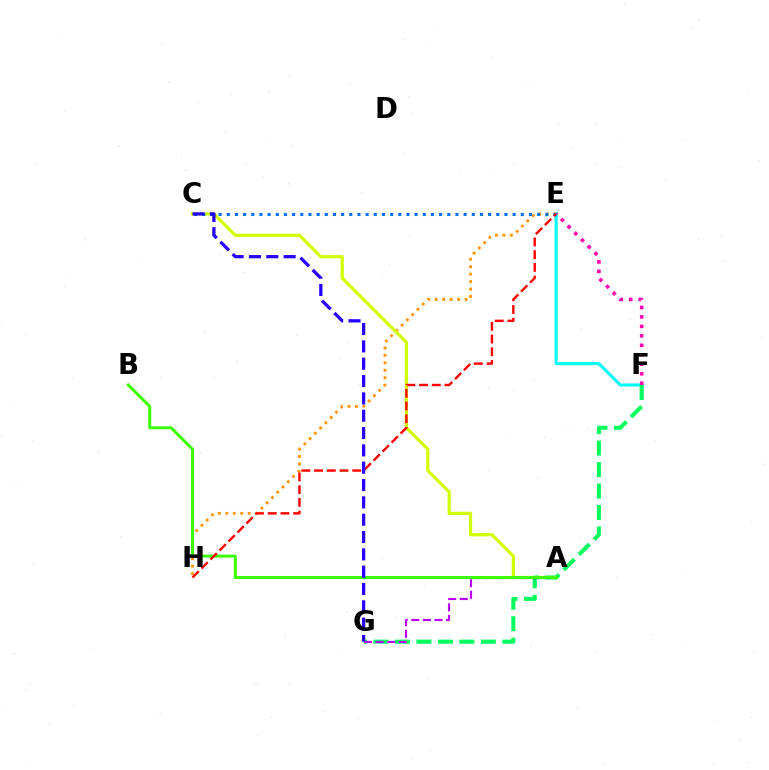{('E', 'F'): [{'color': '#00fff6', 'line_style': 'solid', 'thickness': 2.22}, {'color': '#ff00ac', 'line_style': 'dotted', 'thickness': 2.57}], ('E', 'H'): [{'color': '#ff9400', 'line_style': 'dotted', 'thickness': 2.03}, {'color': '#ff0000', 'line_style': 'dashed', 'thickness': 1.73}], ('A', 'C'): [{'color': '#d1ff00', 'line_style': 'solid', 'thickness': 2.3}], ('F', 'G'): [{'color': '#00ff5c', 'line_style': 'dashed', 'thickness': 2.92}], ('A', 'G'): [{'color': '#b900ff', 'line_style': 'dashed', 'thickness': 1.57}], ('A', 'B'): [{'color': '#3dff00', 'line_style': 'solid', 'thickness': 2.18}], ('C', 'E'): [{'color': '#0074ff', 'line_style': 'dotted', 'thickness': 2.22}], ('C', 'G'): [{'color': '#2500ff', 'line_style': 'dashed', 'thickness': 2.35}]}